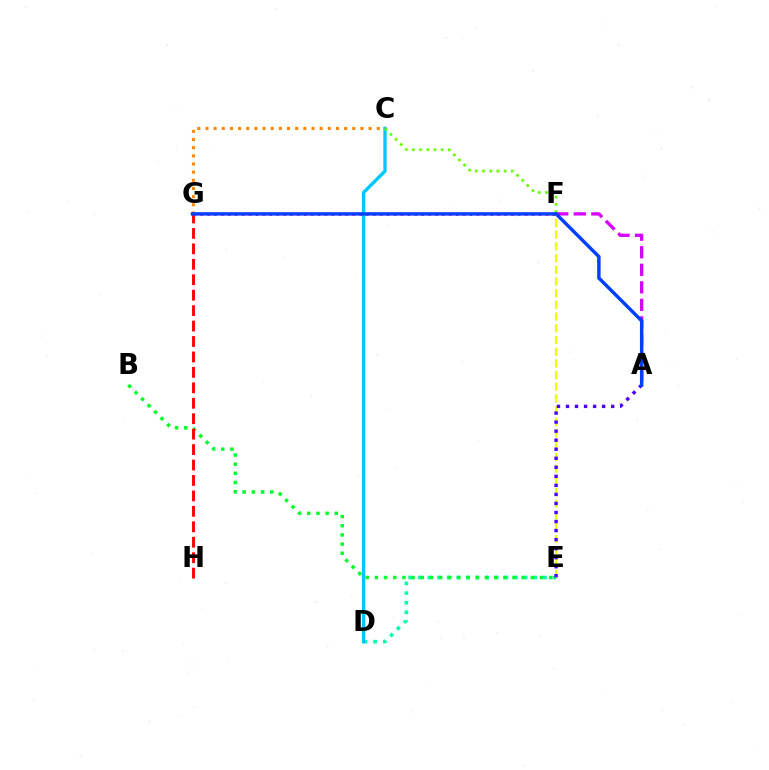{('D', 'E'): [{'color': '#00ffaf', 'line_style': 'dotted', 'thickness': 2.62}], ('B', 'E'): [{'color': '#00ff27', 'line_style': 'dotted', 'thickness': 2.49}], ('F', 'G'): [{'color': '#ff00a0', 'line_style': 'dotted', 'thickness': 1.88}], ('C', 'D'): [{'color': '#00c7ff', 'line_style': 'solid', 'thickness': 2.41}], ('C', 'F'): [{'color': '#66ff00', 'line_style': 'dotted', 'thickness': 1.95}], ('C', 'G'): [{'color': '#ff8800', 'line_style': 'dotted', 'thickness': 2.22}], ('G', 'H'): [{'color': '#ff0000', 'line_style': 'dashed', 'thickness': 2.1}], ('E', 'F'): [{'color': '#eeff00', 'line_style': 'dashed', 'thickness': 1.59}], ('A', 'E'): [{'color': '#4f00ff', 'line_style': 'dotted', 'thickness': 2.46}], ('A', 'F'): [{'color': '#d600ff', 'line_style': 'dashed', 'thickness': 2.38}], ('A', 'G'): [{'color': '#003fff', 'line_style': 'solid', 'thickness': 2.46}]}